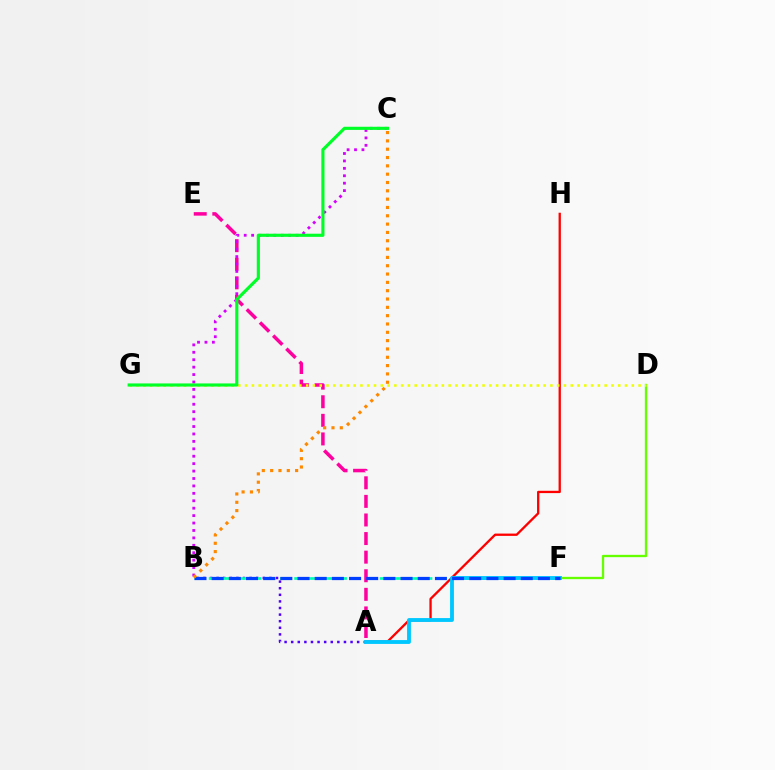{('A', 'B'): [{'color': '#4f00ff', 'line_style': 'dotted', 'thickness': 1.79}], ('A', 'H'): [{'color': '#ff0000', 'line_style': 'solid', 'thickness': 1.66}], ('D', 'F'): [{'color': '#66ff00', 'line_style': 'solid', 'thickness': 1.66}], ('B', 'F'): [{'color': '#00ffaf', 'line_style': 'dashed', 'thickness': 1.94}, {'color': '#003fff', 'line_style': 'dashed', 'thickness': 2.33}], ('A', 'E'): [{'color': '#ff00a0', 'line_style': 'dashed', 'thickness': 2.53}], ('D', 'G'): [{'color': '#eeff00', 'line_style': 'dotted', 'thickness': 1.84}], ('B', 'C'): [{'color': '#d600ff', 'line_style': 'dotted', 'thickness': 2.02}, {'color': '#ff8800', 'line_style': 'dotted', 'thickness': 2.26}], ('A', 'F'): [{'color': '#00c7ff', 'line_style': 'solid', 'thickness': 2.78}], ('C', 'G'): [{'color': '#00ff27', 'line_style': 'solid', 'thickness': 2.26}]}